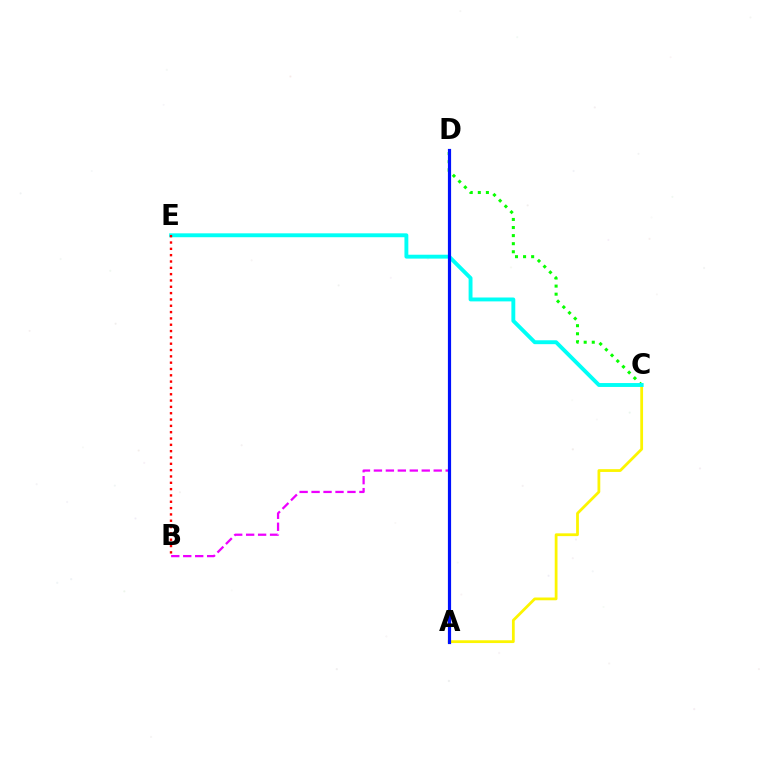{('C', 'D'): [{'color': '#08ff00', 'line_style': 'dotted', 'thickness': 2.19}], ('A', 'C'): [{'color': '#fcf500', 'line_style': 'solid', 'thickness': 2.0}], ('B', 'D'): [{'color': '#ee00ff', 'line_style': 'dashed', 'thickness': 1.62}], ('C', 'E'): [{'color': '#00fff6', 'line_style': 'solid', 'thickness': 2.8}], ('B', 'E'): [{'color': '#ff0000', 'line_style': 'dotted', 'thickness': 1.72}], ('A', 'D'): [{'color': '#0010ff', 'line_style': 'solid', 'thickness': 2.29}]}